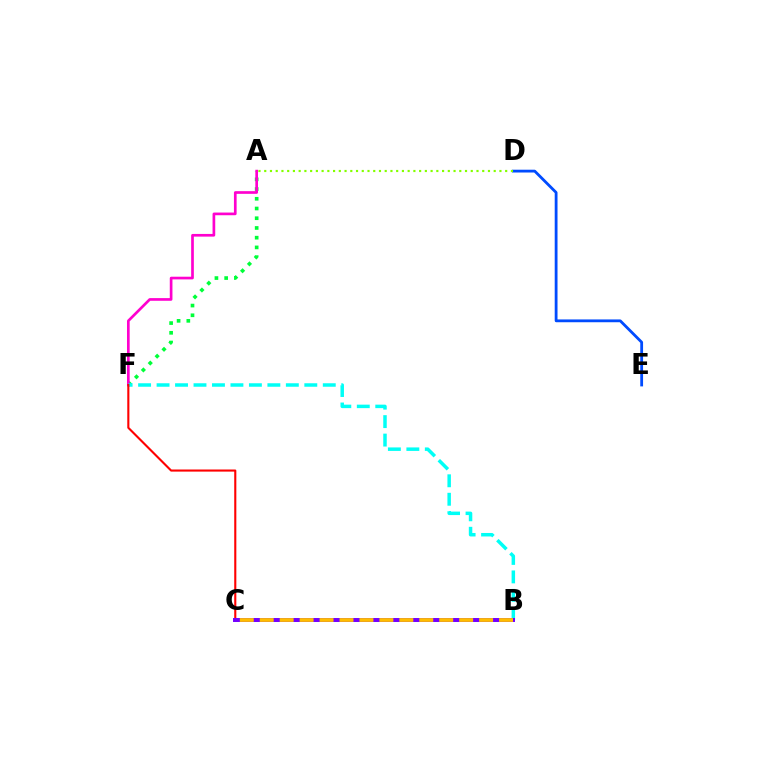{('A', 'F'): [{'color': '#00ff39', 'line_style': 'dotted', 'thickness': 2.64}, {'color': '#ff00cf', 'line_style': 'solid', 'thickness': 1.93}], ('B', 'F'): [{'color': '#00fff6', 'line_style': 'dashed', 'thickness': 2.51}], ('C', 'F'): [{'color': '#ff0000', 'line_style': 'solid', 'thickness': 1.52}], ('D', 'E'): [{'color': '#004bff', 'line_style': 'solid', 'thickness': 2.02}], ('B', 'C'): [{'color': '#7200ff', 'line_style': 'solid', 'thickness': 2.86}, {'color': '#ffbd00', 'line_style': 'dashed', 'thickness': 2.71}], ('A', 'D'): [{'color': '#84ff00', 'line_style': 'dotted', 'thickness': 1.56}]}